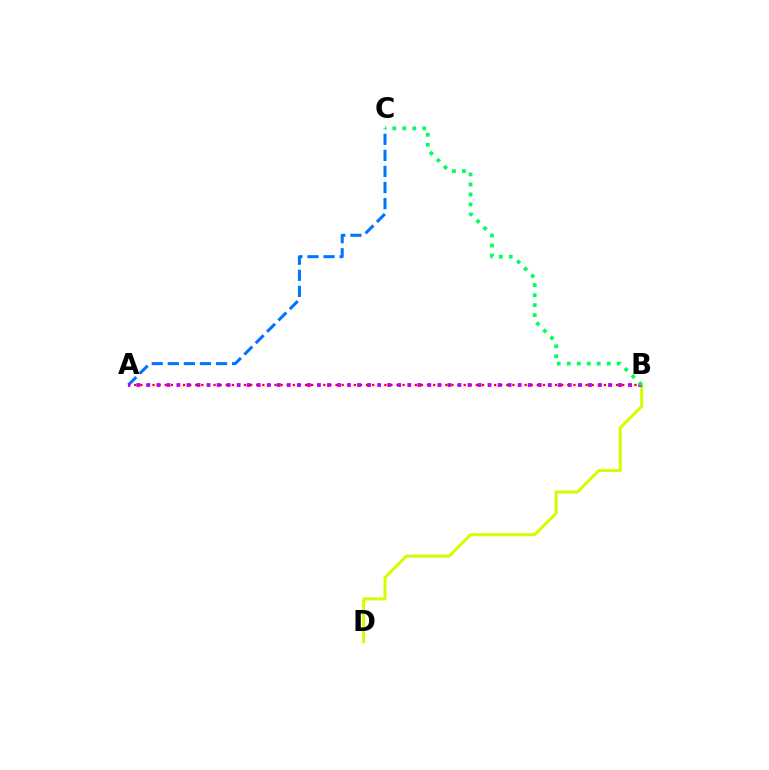{('A', 'C'): [{'color': '#0074ff', 'line_style': 'dashed', 'thickness': 2.18}], ('A', 'B'): [{'color': '#ff0000', 'line_style': 'dotted', 'thickness': 1.66}, {'color': '#b900ff', 'line_style': 'dotted', 'thickness': 2.73}], ('B', 'D'): [{'color': '#d1ff00', 'line_style': 'solid', 'thickness': 2.18}], ('B', 'C'): [{'color': '#00ff5c', 'line_style': 'dotted', 'thickness': 2.71}]}